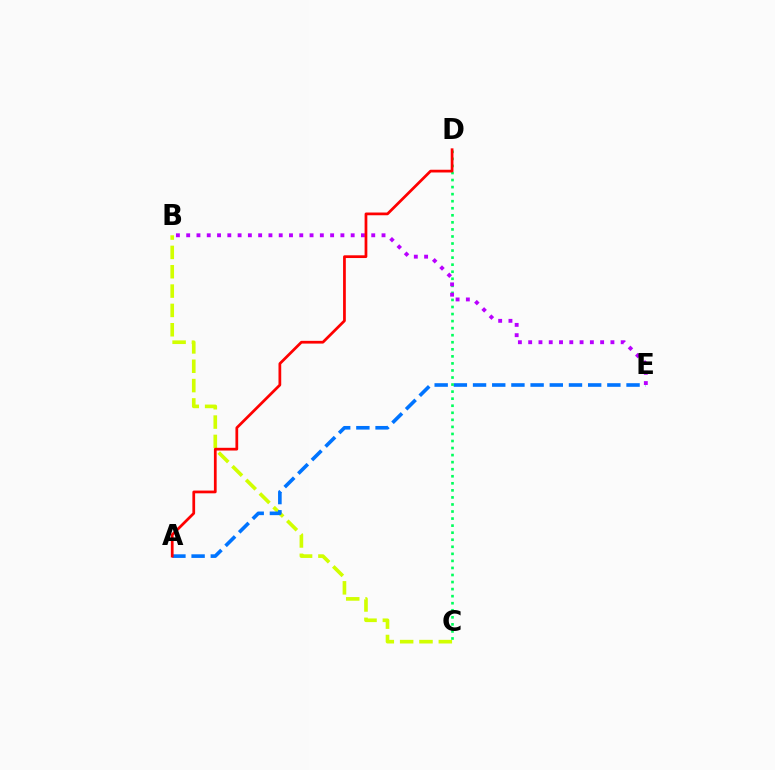{('B', 'C'): [{'color': '#d1ff00', 'line_style': 'dashed', 'thickness': 2.63}], ('A', 'E'): [{'color': '#0074ff', 'line_style': 'dashed', 'thickness': 2.61}], ('C', 'D'): [{'color': '#00ff5c', 'line_style': 'dotted', 'thickness': 1.92}], ('B', 'E'): [{'color': '#b900ff', 'line_style': 'dotted', 'thickness': 2.79}], ('A', 'D'): [{'color': '#ff0000', 'line_style': 'solid', 'thickness': 1.97}]}